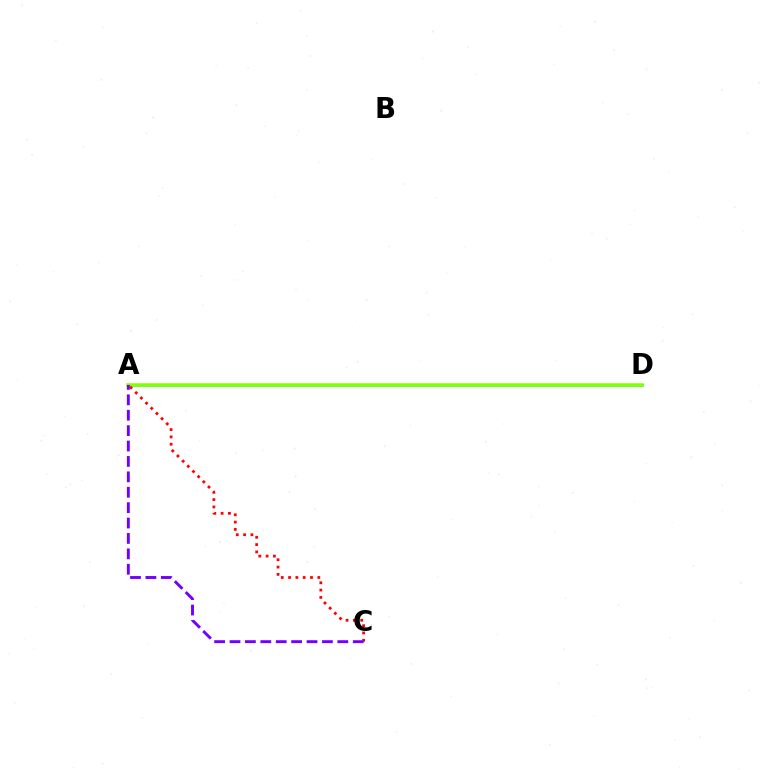{('A', 'D'): [{'color': '#00fff6', 'line_style': 'solid', 'thickness': 1.91}, {'color': '#84ff00', 'line_style': 'solid', 'thickness': 2.53}], ('A', 'C'): [{'color': '#ff0000', 'line_style': 'dotted', 'thickness': 1.99}, {'color': '#7200ff', 'line_style': 'dashed', 'thickness': 2.09}]}